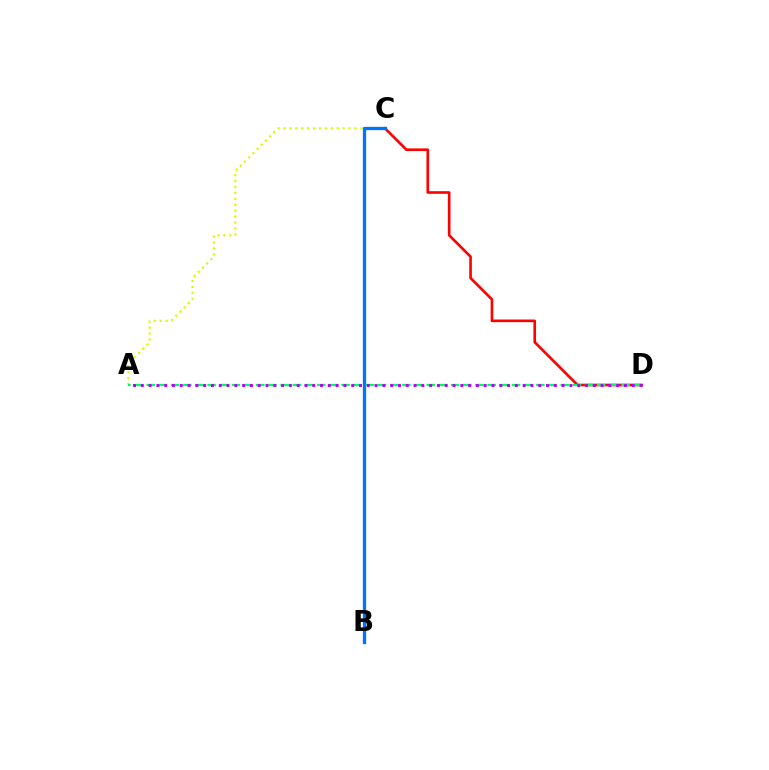{('A', 'C'): [{'color': '#d1ff00', 'line_style': 'dotted', 'thickness': 1.61}], ('C', 'D'): [{'color': '#ff0000', 'line_style': 'solid', 'thickness': 1.9}], ('B', 'C'): [{'color': '#0074ff', 'line_style': 'solid', 'thickness': 2.37}], ('A', 'D'): [{'color': '#00ff5c', 'line_style': 'dashed', 'thickness': 1.65}, {'color': '#b900ff', 'line_style': 'dotted', 'thickness': 2.12}]}